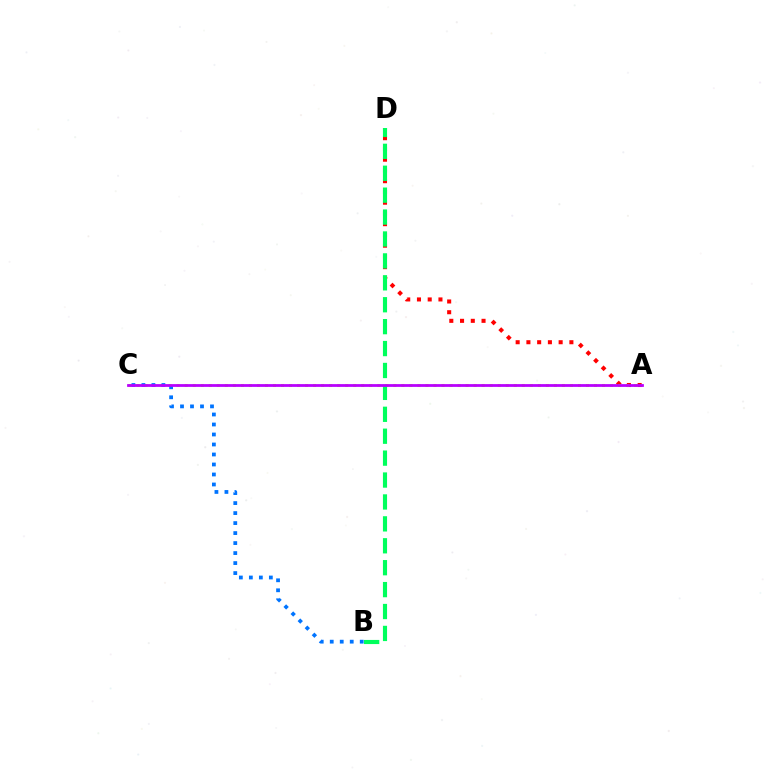{('A', 'D'): [{'color': '#ff0000', 'line_style': 'dotted', 'thickness': 2.92}], ('A', 'C'): [{'color': '#d1ff00', 'line_style': 'dotted', 'thickness': 2.18}, {'color': '#b900ff', 'line_style': 'solid', 'thickness': 2.0}], ('B', 'D'): [{'color': '#00ff5c', 'line_style': 'dashed', 'thickness': 2.98}], ('B', 'C'): [{'color': '#0074ff', 'line_style': 'dotted', 'thickness': 2.72}]}